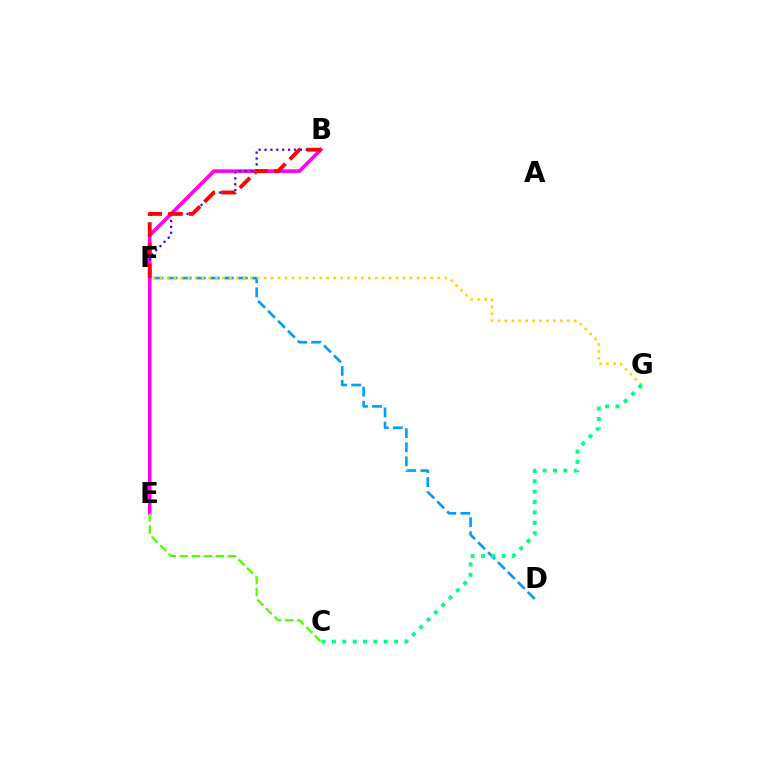{('D', 'F'): [{'color': '#009eff', 'line_style': 'dashed', 'thickness': 1.91}], ('B', 'E'): [{'color': '#ff00ed', 'line_style': 'solid', 'thickness': 2.58}], ('B', 'F'): [{'color': '#3700ff', 'line_style': 'dotted', 'thickness': 1.6}, {'color': '#ff0000', 'line_style': 'dashed', 'thickness': 2.8}], ('F', 'G'): [{'color': '#ffd500', 'line_style': 'dotted', 'thickness': 1.89}], ('C', 'G'): [{'color': '#00ff86', 'line_style': 'dotted', 'thickness': 2.82}], ('C', 'E'): [{'color': '#4fff00', 'line_style': 'dashed', 'thickness': 1.63}]}